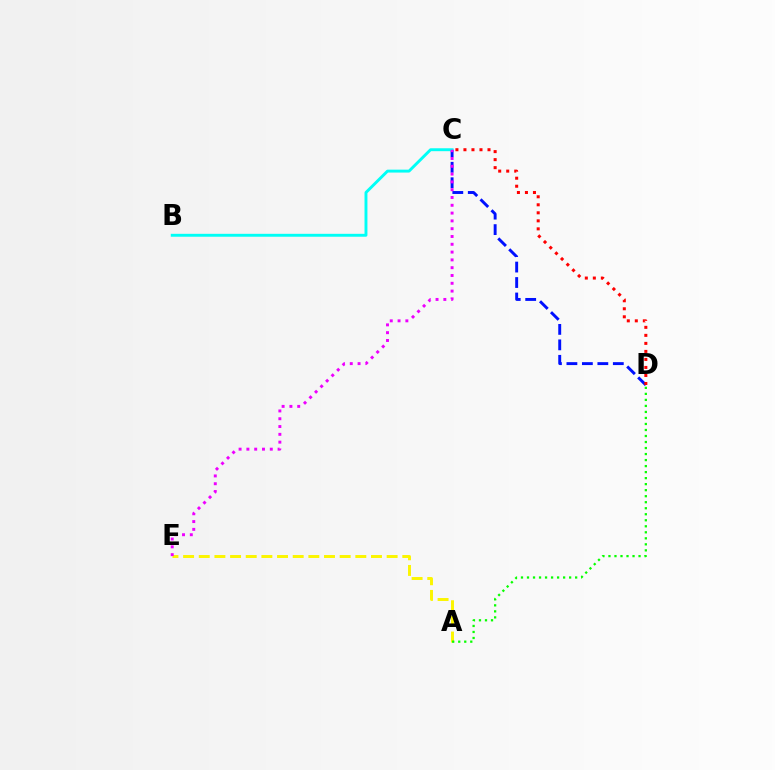{('A', 'E'): [{'color': '#fcf500', 'line_style': 'dashed', 'thickness': 2.13}], ('A', 'D'): [{'color': '#08ff00', 'line_style': 'dotted', 'thickness': 1.64}], ('C', 'D'): [{'color': '#0010ff', 'line_style': 'dashed', 'thickness': 2.1}, {'color': '#ff0000', 'line_style': 'dotted', 'thickness': 2.18}], ('B', 'C'): [{'color': '#00fff6', 'line_style': 'solid', 'thickness': 2.1}], ('C', 'E'): [{'color': '#ee00ff', 'line_style': 'dotted', 'thickness': 2.12}]}